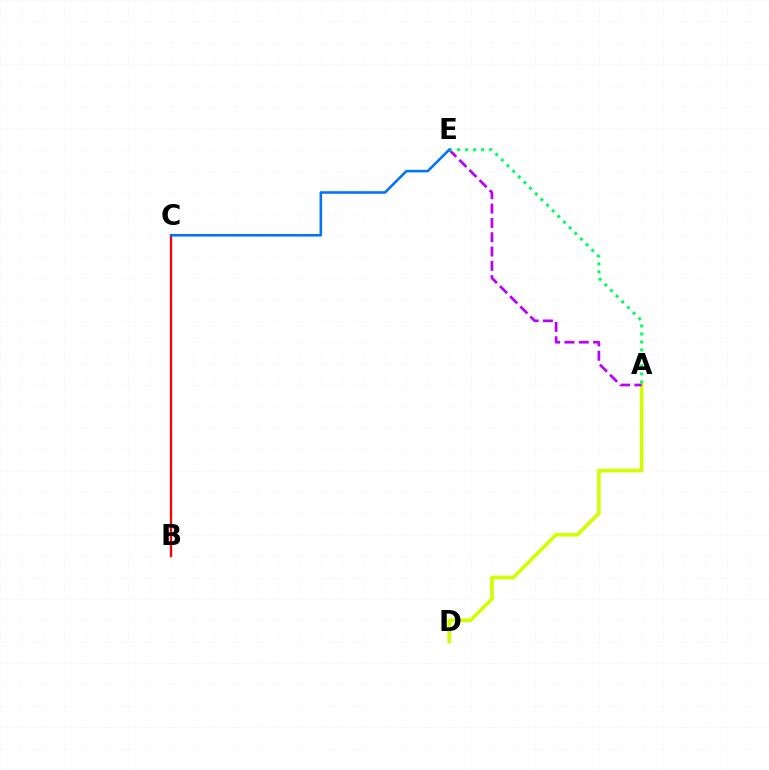{('A', 'D'): [{'color': '#d1ff00', 'line_style': 'solid', 'thickness': 2.61}], ('B', 'C'): [{'color': '#ff0000', 'line_style': 'solid', 'thickness': 1.67}], ('A', 'E'): [{'color': '#b900ff', 'line_style': 'dashed', 'thickness': 1.94}, {'color': '#00ff5c', 'line_style': 'dotted', 'thickness': 2.17}], ('C', 'E'): [{'color': '#0074ff', 'line_style': 'solid', 'thickness': 1.85}]}